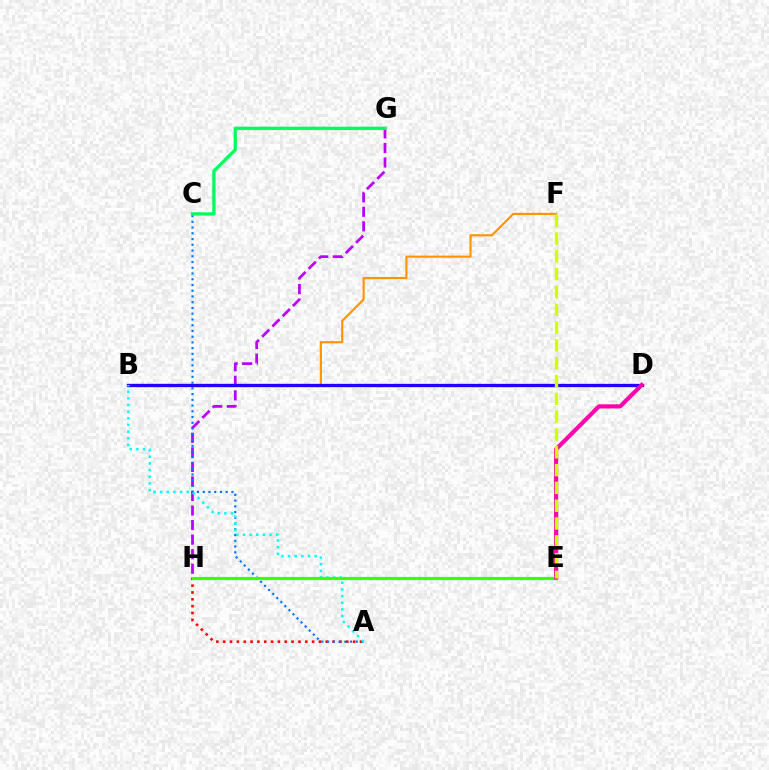{('G', 'H'): [{'color': '#b900ff', 'line_style': 'dashed', 'thickness': 1.98}], ('A', 'H'): [{'color': '#ff0000', 'line_style': 'dotted', 'thickness': 1.86}], ('B', 'F'): [{'color': '#ff9400', 'line_style': 'solid', 'thickness': 1.54}], ('A', 'C'): [{'color': '#0074ff', 'line_style': 'dotted', 'thickness': 1.56}], ('B', 'D'): [{'color': '#2500ff', 'line_style': 'solid', 'thickness': 2.38}], ('C', 'G'): [{'color': '#00ff5c', 'line_style': 'solid', 'thickness': 2.37}], ('A', 'B'): [{'color': '#00fff6', 'line_style': 'dotted', 'thickness': 1.81}], ('E', 'H'): [{'color': '#3dff00', 'line_style': 'solid', 'thickness': 2.28}], ('D', 'E'): [{'color': '#ff00ac', 'line_style': 'solid', 'thickness': 2.98}], ('E', 'F'): [{'color': '#d1ff00', 'line_style': 'dashed', 'thickness': 2.42}]}